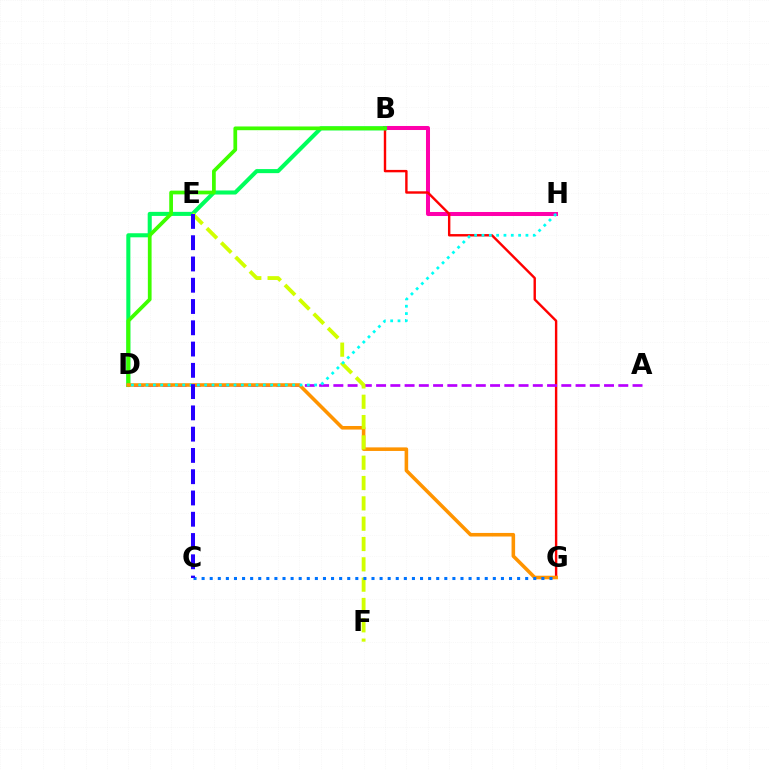{('B', 'H'): [{'color': '#ff00ac', 'line_style': 'solid', 'thickness': 2.9}], ('B', 'G'): [{'color': '#ff0000', 'line_style': 'solid', 'thickness': 1.73}], ('A', 'D'): [{'color': '#b900ff', 'line_style': 'dashed', 'thickness': 1.94}], ('B', 'D'): [{'color': '#00ff5c', 'line_style': 'solid', 'thickness': 2.93}, {'color': '#3dff00', 'line_style': 'solid', 'thickness': 2.69}], ('D', 'G'): [{'color': '#ff9400', 'line_style': 'solid', 'thickness': 2.57}], ('E', 'F'): [{'color': '#d1ff00', 'line_style': 'dashed', 'thickness': 2.76}], ('D', 'H'): [{'color': '#00fff6', 'line_style': 'dotted', 'thickness': 1.99}], ('C', 'G'): [{'color': '#0074ff', 'line_style': 'dotted', 'thickness': 2.2}], ('C', 'E'): [{'color': '#2500ff', 'line_style': 'dashed', 'thickness': 2.89}]}